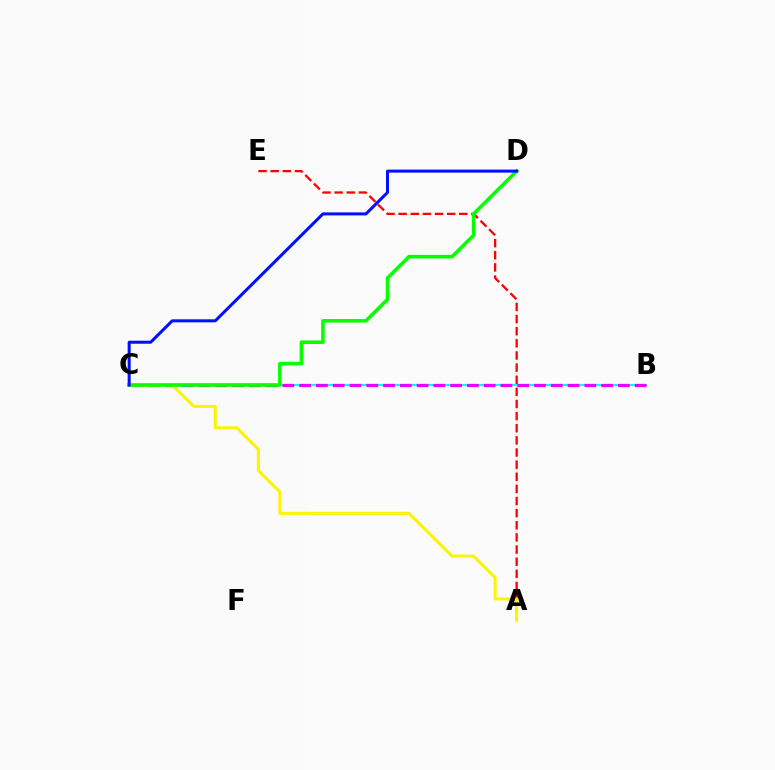{('B', 'C'): [{'color': '#00fff6', 'line_style': 'solid', 'thickness': 1.6}, {'color': '#ee00ff', 'line_style': 'dashed', 'thickness': 2.28}], ('A', 'E'): [{'color': '#ff0000', 'line_style': 'dashed', 'thickness': 1.65}], ('A', 'C'): [{'color': '#fcf500', 'line_style': 'solid', 'thickness': 2.18}], ('C', 'D'): [{'color': '#08ff00', 'line_style': 'solid', 'thickness': 2.58}, {'color': '#0010ff', 'line_style': 'solid', 'thickness': 2.18}]}